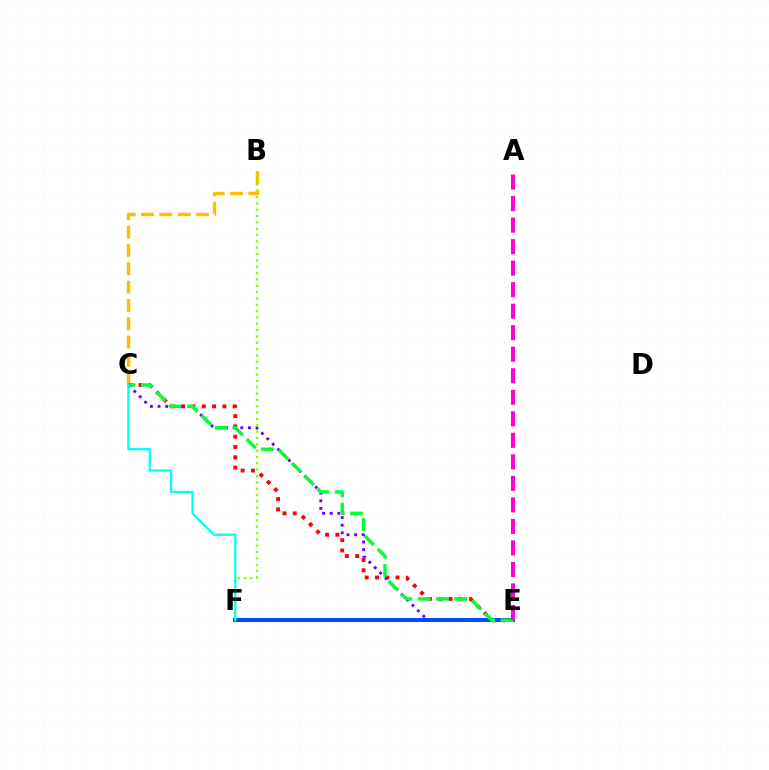{('B', 'C'): [{'color': '#ffbd00', 'line_style': 'dashed', 'thickness': 2.49}], ('C', 'E'): [{'color': '#ff0000', 'line_style': 'dotted', 'thickness': 2.8}, {'color': '#7200ff', 'line_style': 'dotted', 'thickness': 2.07}, {'color': '#00ff39', 'line_style': 'dashed', 'thickness': 2.49}], ('B', 'F'): [{'color': '#84ff00', 'line_style': 'dotted', 'thickness': 1.72}], ('E', 'F'): [{'color': '#004bff', 'line_style': 'solid', 'thickness': 2.9}], ('C', 'F'): [{'color': '#00fff6', 'line_style': 'solid', 'thickness': 1.6}], ('A', 'E'): [{'color': '#ff00cf', 'line_style': 'dashed', 'thickness': 2.92}]}